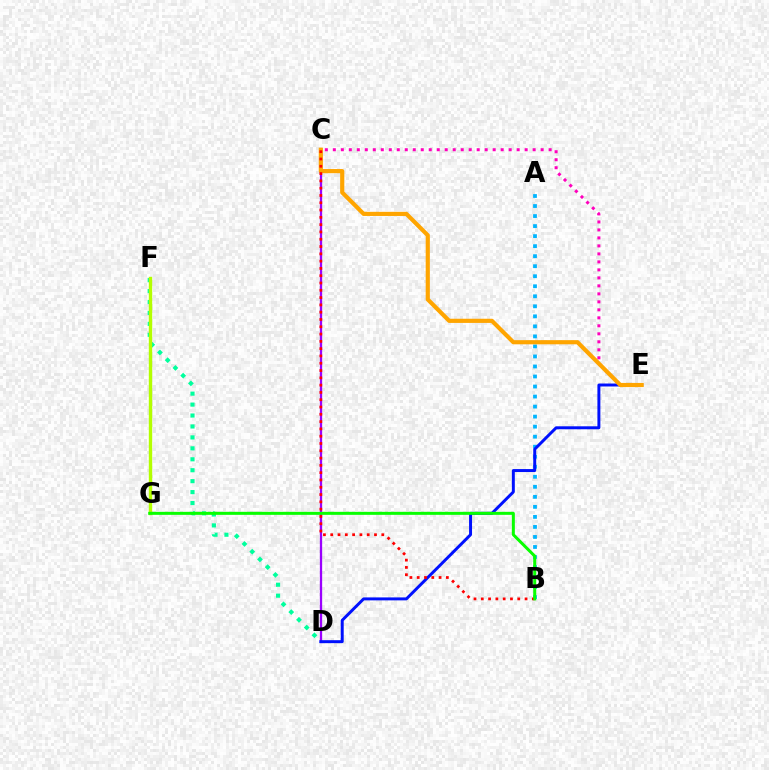{('C', 'D'): [{'color': '#9b00ff', 'line_style': 'solid', 'thickness': 1.65}], ('A', 'B'): [{'color': '#00b5ff', 'line_style': 'dotted', 'thickness': 2.72}], ('D', 'F'): [{'color': '#00ff9d', 'line_style': 'dotted', 'thickness': 2.97}], ('D', 'E'): [{'color': '#0010ff', 'line_style': 'solid', 'thickness': 2.13}], ('F', 'G'): [{'color': '#b3ff00', 'line_style': 'solid', 'thickness': 2.44}], ('C', 'E'): [{'color': '#ff00bd', 'line_style': 'dotted', 'thickness': 2.17}, {'color': '#ffa500', 'line_style': 'solid', 'thickness': 2.99}], ('B', 'C'): [{'color': '#ff0000', 'line_style': 'dotted', 'thickness': 1.98}], ('B', 'G'): [{'color': '#08ff00', 'line_style': 'solid', 'thickness': 2.17}]}